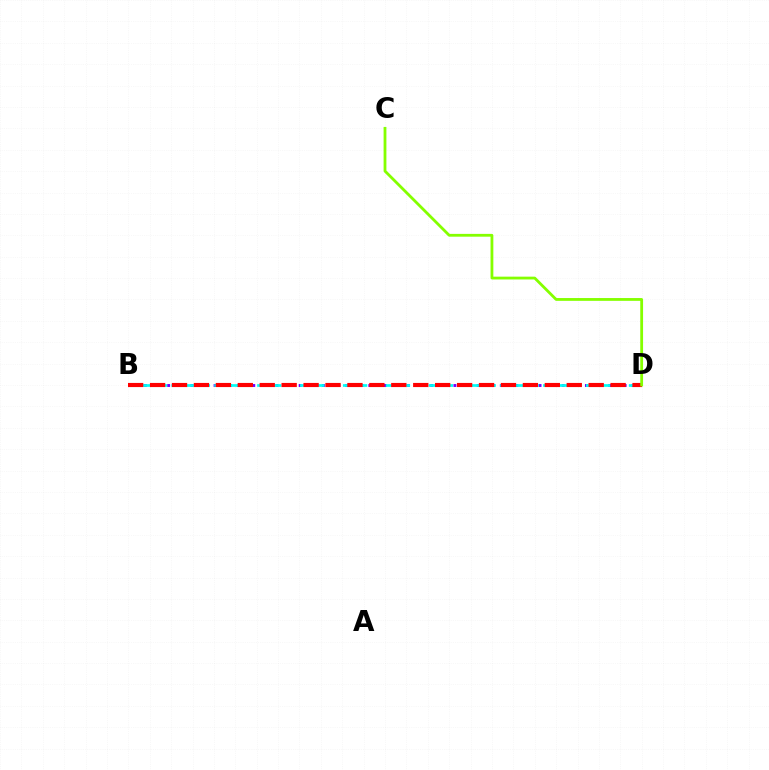{('B', 'D'): [{'color': '#7200ff', 'line_style': 'dotted', 'thickness': 2.1}, {'color': '#00fff6', 'line_style': 'dashed', 'thickness': 1.94}, {'color': '#ff0000', 'line_style': 'dashed', 'thickness': 2.98}], ('C', 'D'): [{'color': '#84ff00', 'line_style': 'solid', 'thickness': 2.02}]}